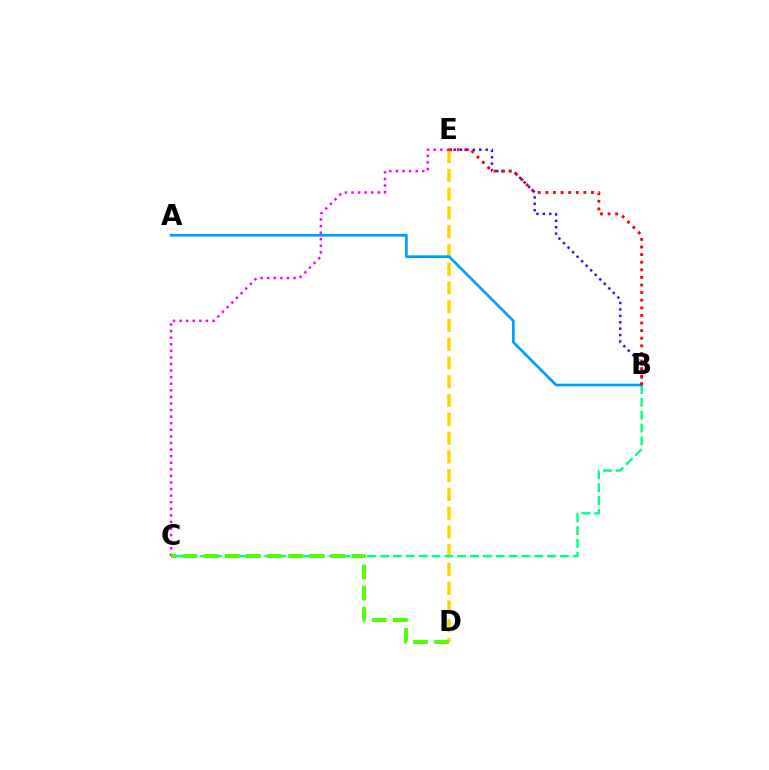{('D', 'E'): [{'color': '#ffd500', 'line_style': 'dashed', 'thickness': 2.55}], ('C', 'E'): [{'color': '#ff00ed', 'line_style': 'dotted', 'thickness': 1.79}], ('B', 'E'): [{'color': '#3700ff', 'line_style': 'dotted', 'thickness': 1.74}, {'color': '#ff0000', 'line_style': 'dotted', 'thickness': 2.06}], ('B', 'C'): [{'color': '#00ff86', 'line_style': 'dashed', 'thickness': 1.75}], ('C', 'D'): [{'color': '#4fff00', 'line_style': 'dashed', 'thickness': 2.87}], ('A', 'B'): [{'color': '#009eff', 'line_style': 'solid', 'thickness': 1.94}]}